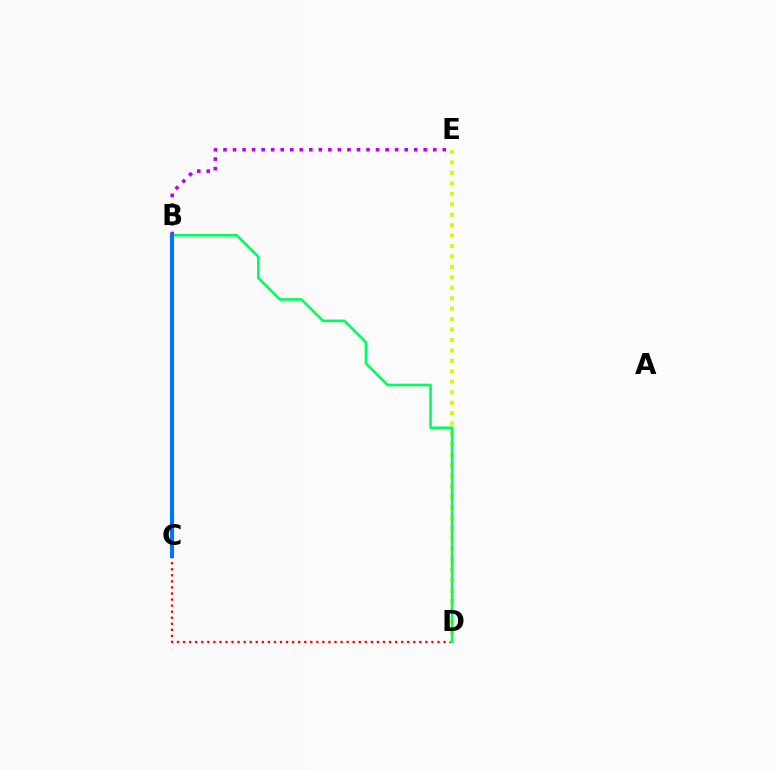{('B', 'E'): [{'color': '#b900ff', 'line_style': 'dotted', 'thickness': 2.59}], ('C', 'D'): [{'color': '#ff0000', 'line_style': 'dotted', 'thickness': 1.65}], ('D', 'E'): [{'color': '#d1ff00', 'line_style': 'dotted', 'thickness': 2.84}], ('B', 'D'): [{'color': '#00ff5c', 'line_style': 'solid', 'thickness': 1.89}], ('B', 'C'): [{'color': '#0074ff', 'line_style': 'solid', 'thickness': 2.94}]}